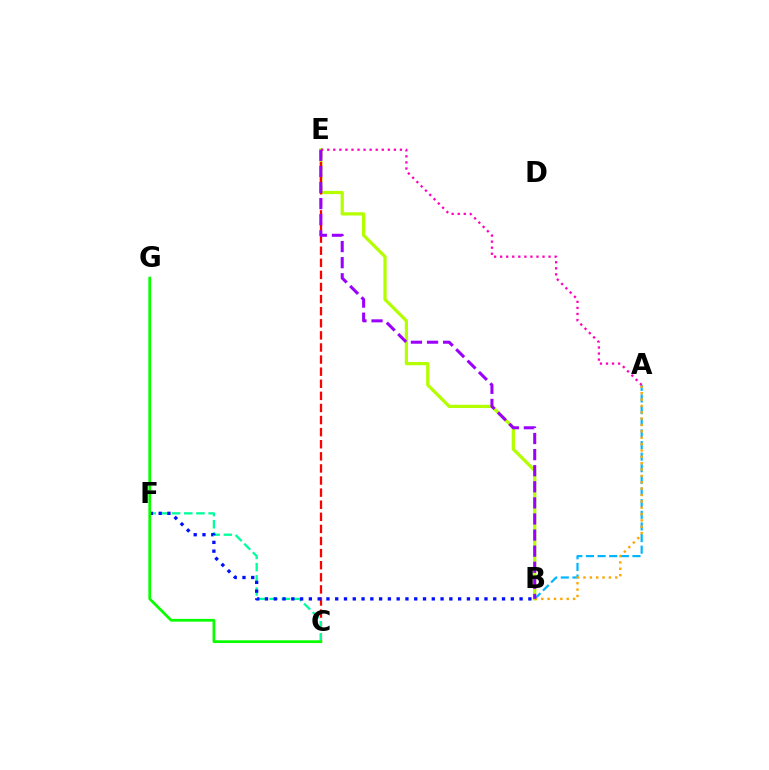{('B', 'E'): [{'color': '#b3ff00', 'line_style': 'solid', 'thickness': 2.32}, {'color': '#9b00ff', 'line_style': 'dashed', 'thickness': 2.19}], ('A', 'B'): [{'color': '#00b5ff', 'line_style': 'dashed', 'thickness': 1.58}, {'color': '#ffa500', 'line_style': 'dotted', 'thickness': 1.73}], ('C', 'E'): [{'color': '#ff0000', 'line_style': 'dashed', 'thickness': 1.64}], ('A', 'E'): [{'color': '#ff00bd', 'line_style': 'dotted', 'thickness': 1.65}], ('C', 'F'): [{'color': '#00ff9d', 'line_style': 'dashed', 'thickness': 1.66}], ('B', 'F'): [{'color': '#0010ff', 'line_style': 'dotted', 'thickness': 2.39}], ('C', 'G'): [{'color': '#08ff00', 'line_style': 'solid', 'thickness': 1.97}]}